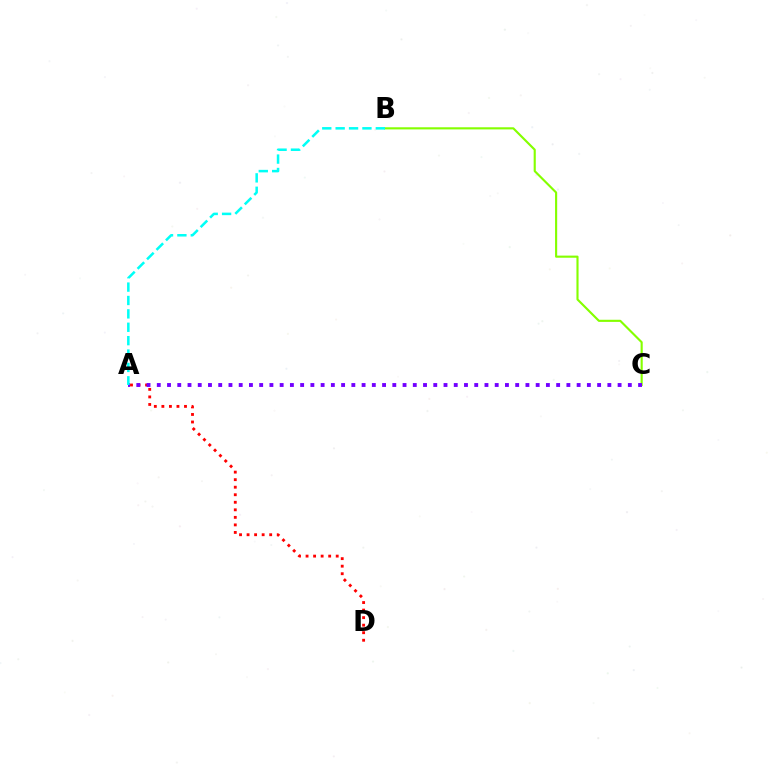{('B', 'C'): [{'color': '#84ff00', 'line_style': 'solid', 'thickness': 1.53}], ('A', 'D'): [{'color': '#ff0000', 'line_style': 'dotted', 'thickness': 2.05}], ('A', 'C'): [{'color': '#7200ff', 'line_style': 'dotted', 'thickness': 2.78}], ('A', 'B'): [{'color': '#00fff6', 'line_style': 'dashed', 'thickness': 1.82}]}